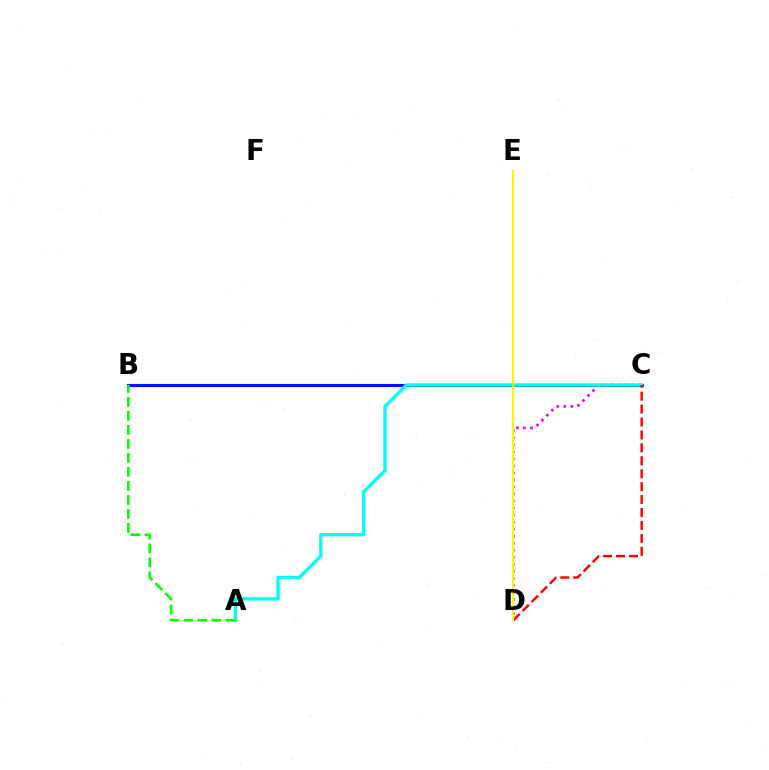{('B', 'C'): [{'color': '#0010ff', 'line_style': 'solid', 'thickness': 2.23}], ('C', 'D'): [{'color': '#ee00ff', 'line_style': 'dotted', 'thickness': 1.91}, {'color': '#ff0000', 'line_style': 'dashed', 'thickness': 1.76}], ('A', 'C'): [{'color': '#00fff6', 'line_style': 'solid', 'thickness': 2.4}], ('A', 'B'): [{'color': '#08ff00', 'line_style': 'dashed', 'thickness': 1.9}], ('D', 'E'): [{'color': '#fcf500', 'line_style': 'solid', 'thickness': 1.51}]}